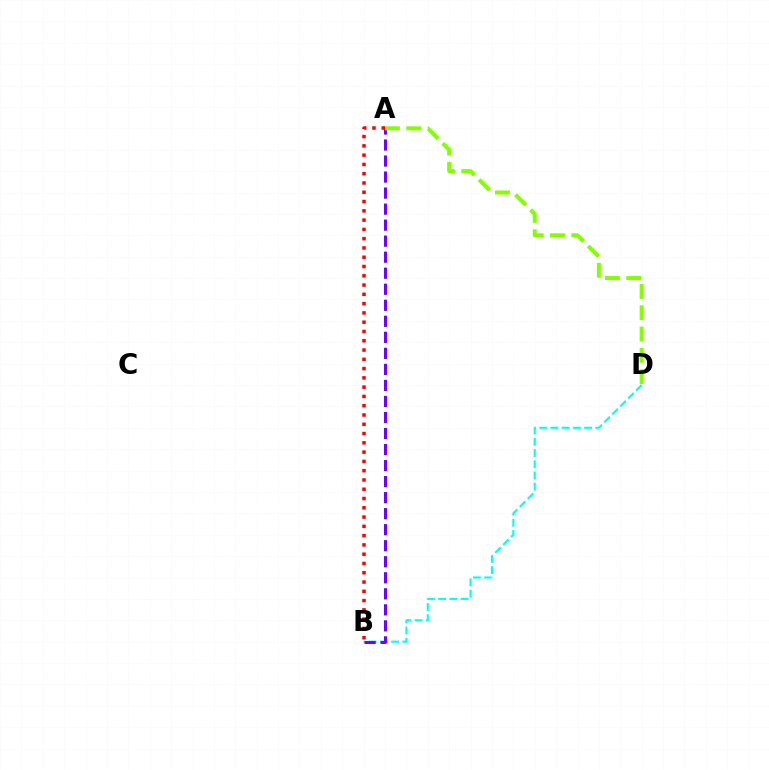{('B', 'D'): [{'color': '#00fff6', 'line_style': 'dashed', 'thickness': 1.53}], ('A', 'B'): [{'color': '#7200ff', 'line_style': 'dashed', 'thickness': 2.18}, {'color': '#ff0000', 'line_style': 'dotted', 'thickness': 2.52}], ('A', 'D'): [{'color': '#84ff00', 'line_style': 'dashed', 'thickness': 2.89}]}